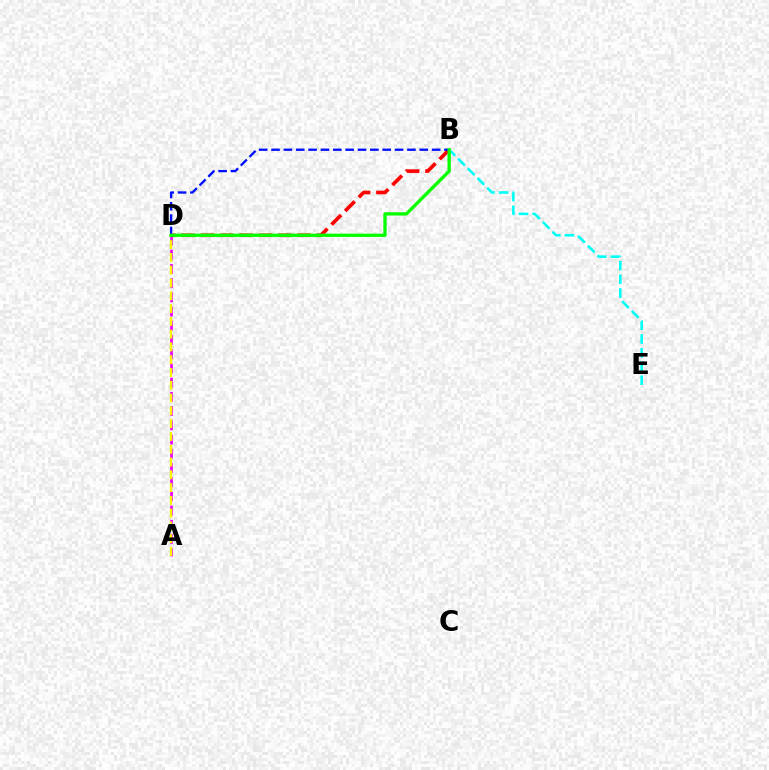{('B', 'D'): [{'color': '#ff0000', 'line_style': 'dashed', 'thickness': 2.62}, {'color': '#0010ff', 'line_style': 'dashed', 'thickness': 1.68}, {'color': '#08ff00', 'line_style': 'solid', 'thickness': 2.39}], ('B', 'E'): [{'color': '#00fff6', 'line_style': 'dashed', 'thickness': 1.86}], ('A', 'D'): [{'color': '#ee00ff', 'line_style': 'dashed', 'thickness': 1.93}, {'color': '#fcf500', 'line_style': 'dashed', 'thickness': 1.74}]}